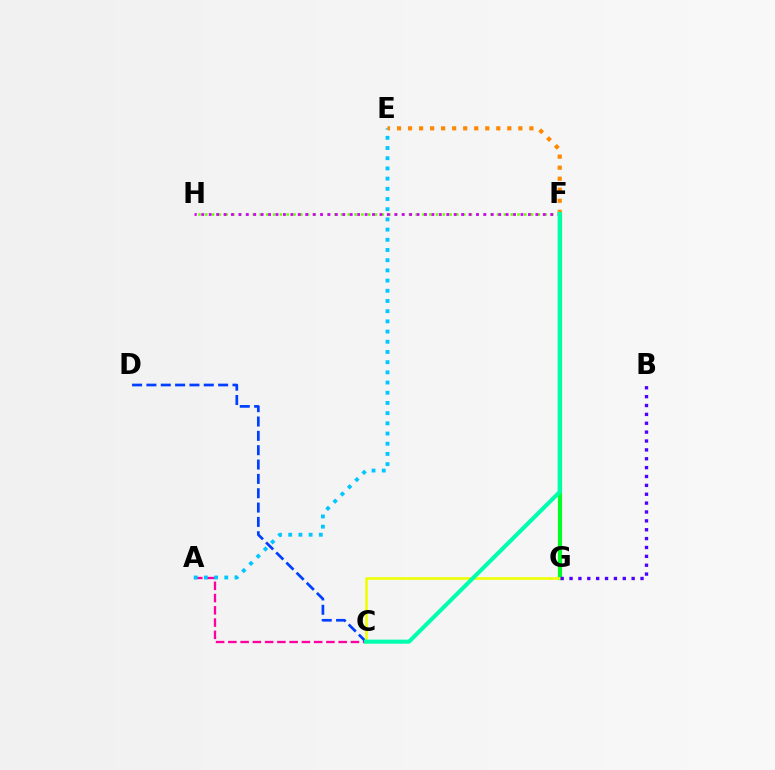{('A', 'C'): [{'color': '#ff00a0', 'line_style': 'dashed', 'thickness': 1.67}], ('F', 'H'): [{'color': '#66ff00', 'line_style': 'dotted', 'thickness': 1.84}, {'color': '#d600ff', 'line_style': 'dotted', 'thickness': 2.02}], ('C', 'D'): [{'color': '#003fff', 'line_style': 'dashed', 'thickness': 1.95}], ('F', 'G'): [{'color': '#ff0000', 'line_style': 'solid', 'thickness': 2.52}, {'color': '#00ff27', 'line_style': 'solid', 'thickness': 2.99}], ('A', 'E'): [{'color': '#00c7ff', 'line_style': 'dotted', 'thickness': 2.77}], ('E', 'F'): [{'color': '#ff8800', 'line_style': 'dotted', 'thickness': 3.0}], ('C', 'G'): [{'color': '#eeff00', 'line_style': 'solid', 'thickness': 1.87}], ('B', 'G'): [{'color': '#4f00ff', 'line_style': 'dotted', 'thickness': 2.41}], ('C', 'F'): [{'color': '#00ffaf', 'line_style': 'solid', 'thickness': 2.93}]}